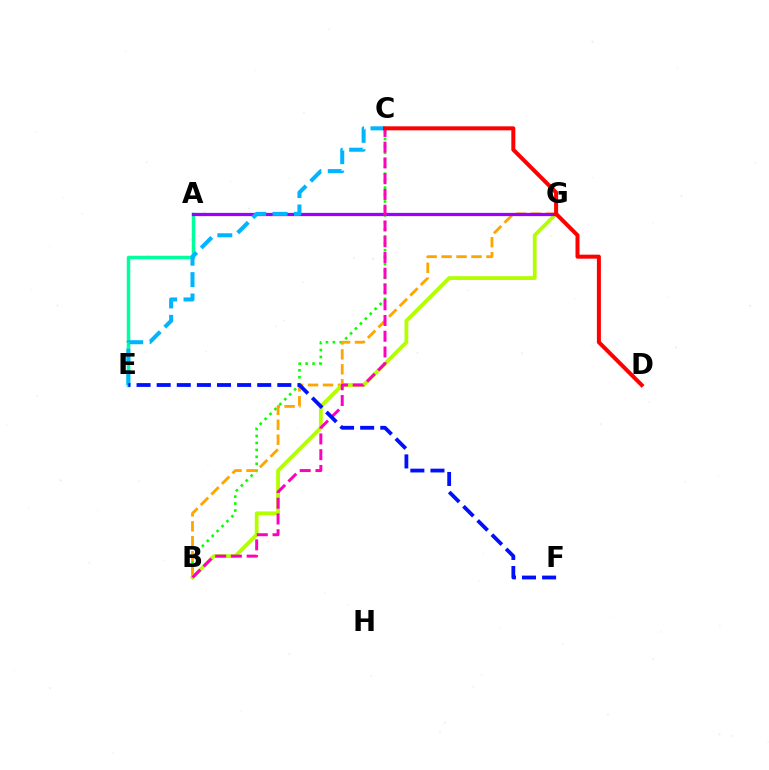{('B', 'C'): [{'color': '#08ff00', 'line_style': 'dotted', 'thickness': 1.89}, {'color': '#ff00bd', 'line_style': 'dashed', 'thickness': 2.14}], ('B', 'G'): [{'color': '#ffa500', 'line_style': 'dashed', 'thickness': 2.03}, {'color': '#b3ff00', 'line_style': 'solid', 'thickness': 2.73}], ('A', 'E'): [{'color': '#00ff9d', 'line_style': 'solid', 'thickness': 2.51}], ('A', 'G'): [{'color': '#9b00ff', 'line_style': 'solid', 'thickness': 2.35}], ('C', 'E'): [{'color': '#00b5ff', 'line_style': 'dashed', 'thickness': 2.9}], ('C', 'D'): [{'color': '#ff0000', 'line_style': 'solid', 'thickness': 2.89}], ('E', 'F'): [{'color': '#0010ff', 'line_style': 'dashed', 'thickness': 2.73}]}